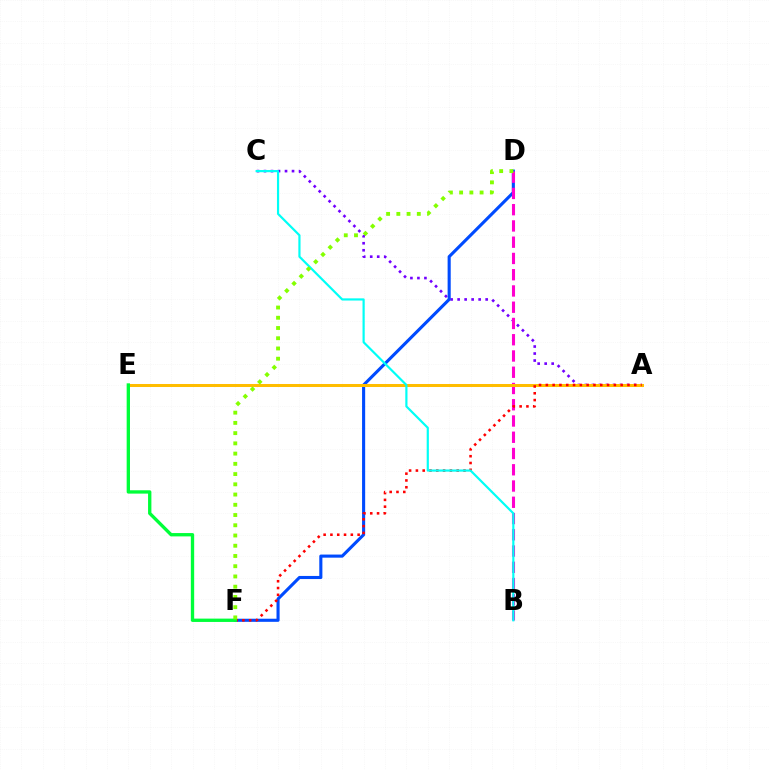{('A', 'C'): [{'color': '#7200ff', 'line_style': 'dotted', 'thickness': 1.9}], ('D', 'F'): [{'color': '#004bff', 'line_style': 'solid', 'thickness': 2.23}, {'color': '#84ff00', 'line_style': 'dotted', 'thickness': 2.78}], ('B', 'D'): [{'color': '#ff00cf', 'line_style': 'dashed', 'thickness': 2.21}], ('A', 'E'): [{'color': '#ffbd00', 'line_style': 'solid', 'thickness': 2.17}], ('A', 'F'): [{'color': '#ff0000', 'line_style': 'dotted', 'thickness': 1.85}], ('E', 'F'): [{'color': '#00ff39', 'line_style': 'solid', 'thickness': 2.4}], ('B', 'C'): [{'color': '#00fff6', 'line_style': 'solid', 'thickness': 1.58}]}